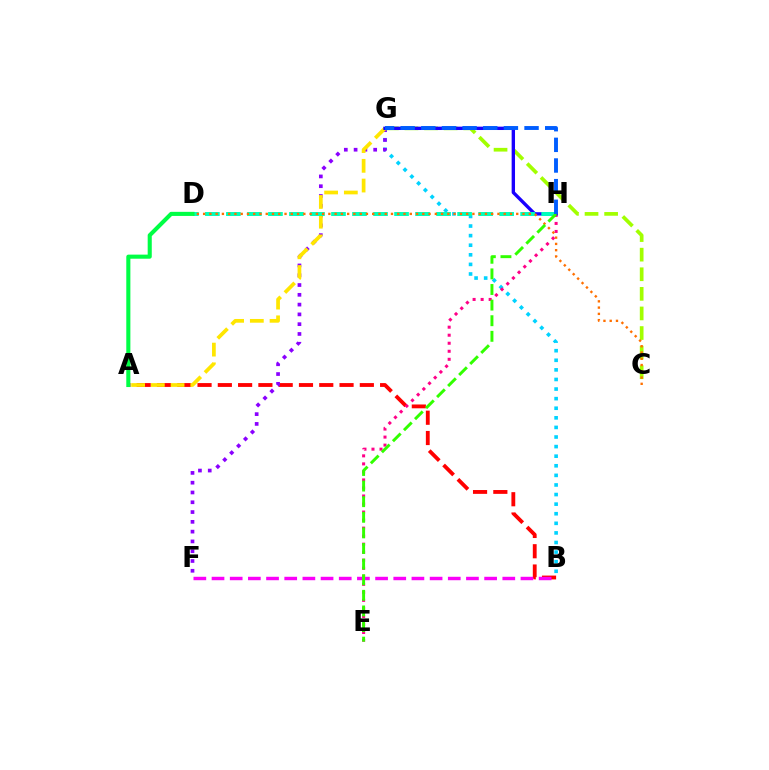{('B', 'G'): [{'color': '#00d3ff', 'line_style': 'dotted', 'thickness': 2.61}], ('A', 'B'): [{'color': '#ff0000', 'line_style': 'dashed', 'thickness': 2.76}], ('F', 'G'): [{'color': '#8a00ff', 'line_style': 'dotted', 'thickness': 2.66}], ('E', 'H'): [{'color': '#ff0088', 'line_style': 'dotted', 'thickness': 2.18}, {'color': '#31ff00', 'line_style': 'dashed', 'thickness': 2.12}], ('A', 'G'): [{'color': '#ffe600', 'line_style': 'dashed', 'thickness': 2.68}], ('C', 'G'): [{'color': '#a2ff00', 'line_style': 'dashed', 'thickness': 2.66}], ('G', 'H'): [{'color': '#1900ff', 'line_style': 'solid', 'thickness': 2.42}, {'color': '#005dff', 'line_style': 'dashed', 'thickness': 2.81}], ('D', 'H'): [{'color': '#00ffbb', 'line_style': 'dashed', 'thickness': 2.86}], ('C', 'D'): [{'color': '#ff7000', 'line_style': 'dotted', 'thickness': 1.7}], ('B', 'F'): [{'color': '#fa00f9', 'line_style': 'dashed', 'thickness': 2.47}], ('A', 'D'): [{'color': '#00ff45', 'line_style': 'solid', 'thickness': 2.94}]}